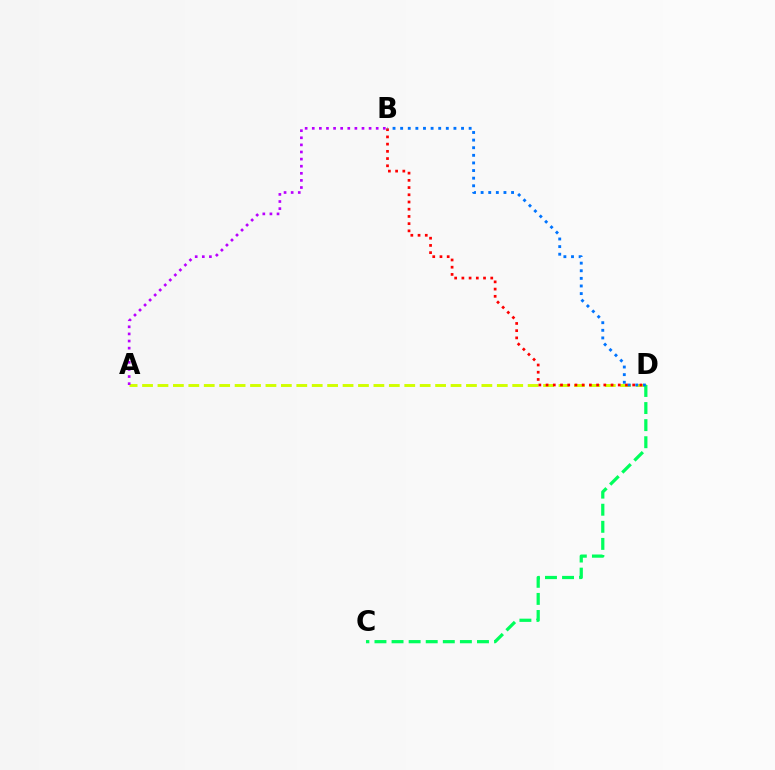{('A', 'D'): [{'color': '#d1ff00', 'line_style': 'dashed', 'thickness': 2.1}], ('B', 'D'): [{'color': '#ff0000', 'line_style': 'dotted', 'thickness': 1.96}, {'color': '#0074ff', 'line_style': 'dotted', 'thickness': 2.07}], ('C', 'D'): [{'color': '#00ff5c', 'line_style': 'dashed', 'thickness': 2.32}], ('A', 'B'): [{'color': '#b900ff', 'line_style': 'dotted', 'thickness': 1.93}]}